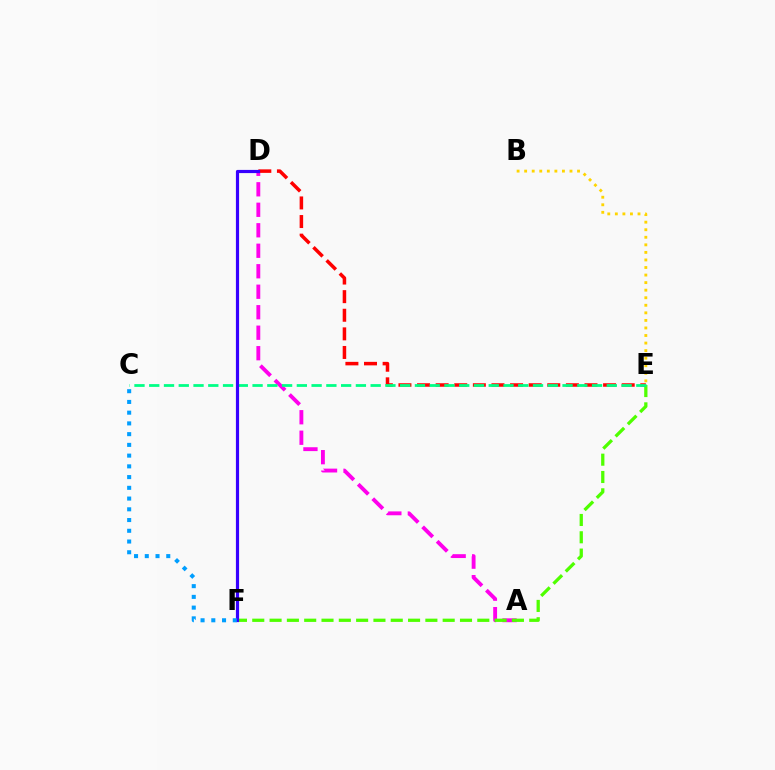{('A', 'D'): [{'color': '#ff00ed', 'line_style': 'dashed', 'thickness': 2.78}], ('E', 'F'): [{'color': '#4fff00', 'line_style': 'dashed', 'thickness': 2.35}], ('D', 'E'): [{'color': '#ff0000', 'line_style': 'dashed', 'thickness': 2.53}], ('C', 'E'): [{'color': '#00ff86', 'line_style': 'dashed', 'thickness': 2.01}], ('D', 'F'): [{'color': '#3700ff', 'line_style': 'solid', 'thickness': 2.29}], ('C', 'F'): [{'color': '#009eff', 'line_style': 'dotted', 'thickness': 2.92}], ('B', 'E'): [{'color': '#ffd500', 'line_style': 'dotted', 'thickness': 2.05}]}